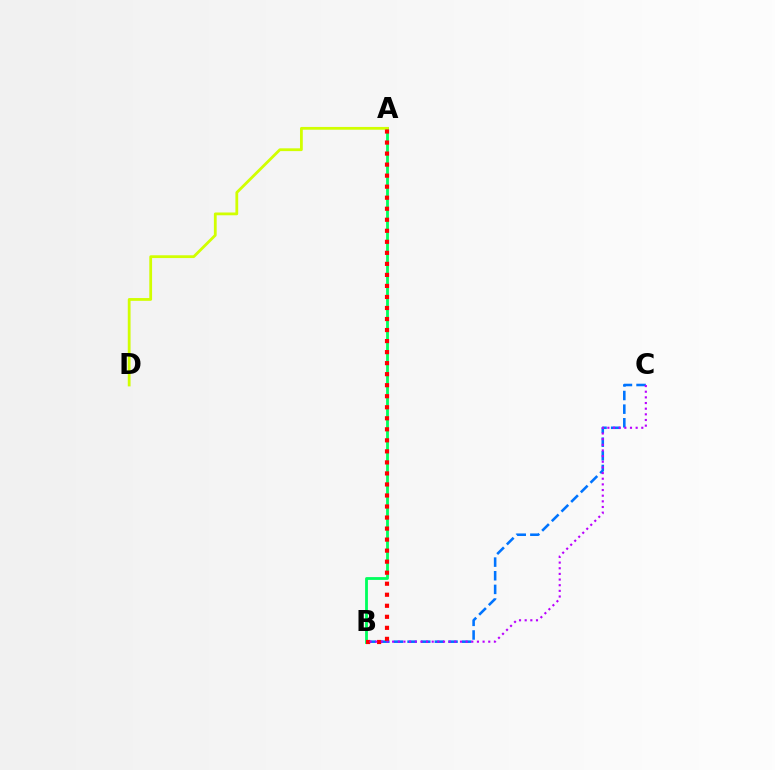{('A', 'B'): [{'color': '#00ff5c', 'line_style': 'solid', 'thickness': 2.03}, {'color': '#ff0000', 'line_style': 'dotted', 'thickness': 3.0}], ('A', 'D'): [{'color': '#d1ff00', 'line_style': 'solid', 'thickness': 2.01}], ('B', 'C'): [{'color': '#0074ff', 'line_style': 'dashed', 'thickness': 1.85}, {'color': '#b900ff', 'line_style': 'dotted', 'thickness': 1.54}]}